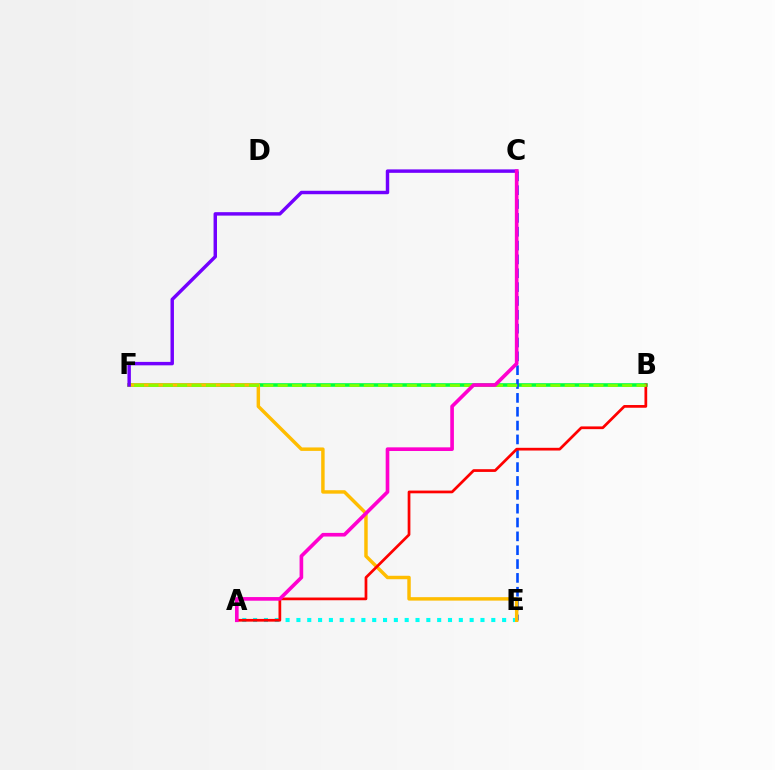{('A', 'E'): [{'color': '#00fff6', 'line_style': 'dotted', 'thickness': 2.94}], ('B', 'F'): [{'color': '#00ff39', 'line_style': 'solid', 'thickness': 2.59}, {'color': '#84ff00', 'line_style': 'dashed', 'thickness': 1.95}], ('C', 'E'): [{'color': '#004bff', 'line_style': 'dashed', 'thickness': 1.88}], ('E', 'F'): [{'color': '#ffbd00', 'line_style': 'solid', 'thickness': 2.48}], ('A', 'B'): [{'color': '#ff0000', 'line_style': 'solid', 'thickness': 1.96}], ('C', 'F'): [{'color': '#7200ff', 'line_style': 'solid', 'thickness': 2.48}], ('A', 'C'): [{'color': '#ff00cf', 'line_style': 'solid', 'thickness': 2.63}]}